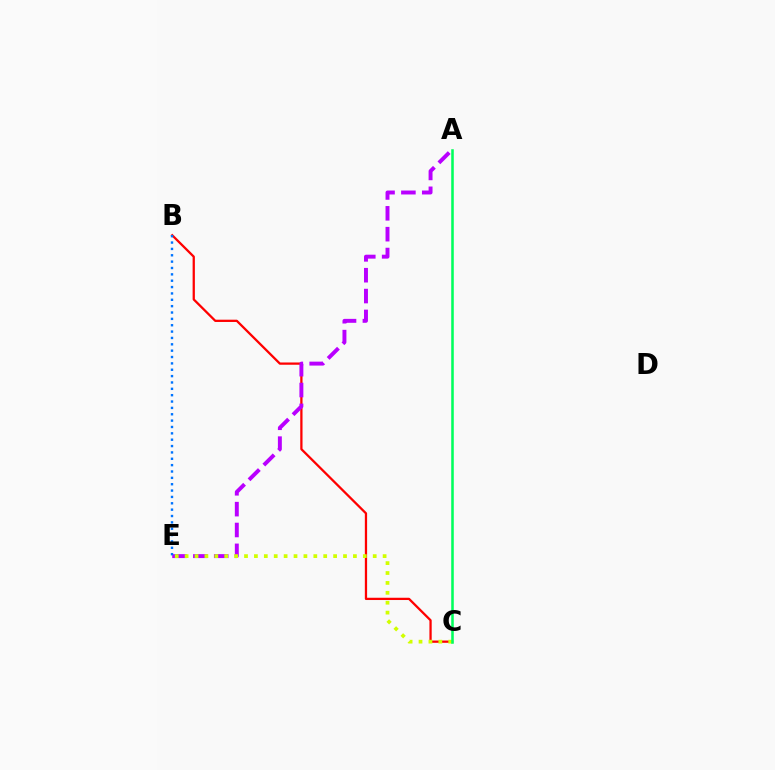{('B', 'C'): [{'color': '#ff0000', 'line_style': 'solid', 'thickness': 1.63}], ('A', 'E'): [{'color': '#b900ff', 'line_style': 'dashed', 'thickness': 2.83}], ('C', 'E'): [{'color': '#d1ff00', 'line_style': 'dotted', 'thickness': 2.69}], ('B', 'E'): [{'color': '#0074ff', 'line_style': 'dotted', 'thickness': 1.73}], ('A', 'C'): [{'color': '#00ff5c', 'line_style': 'solid', 'thickness': 1.84}]}